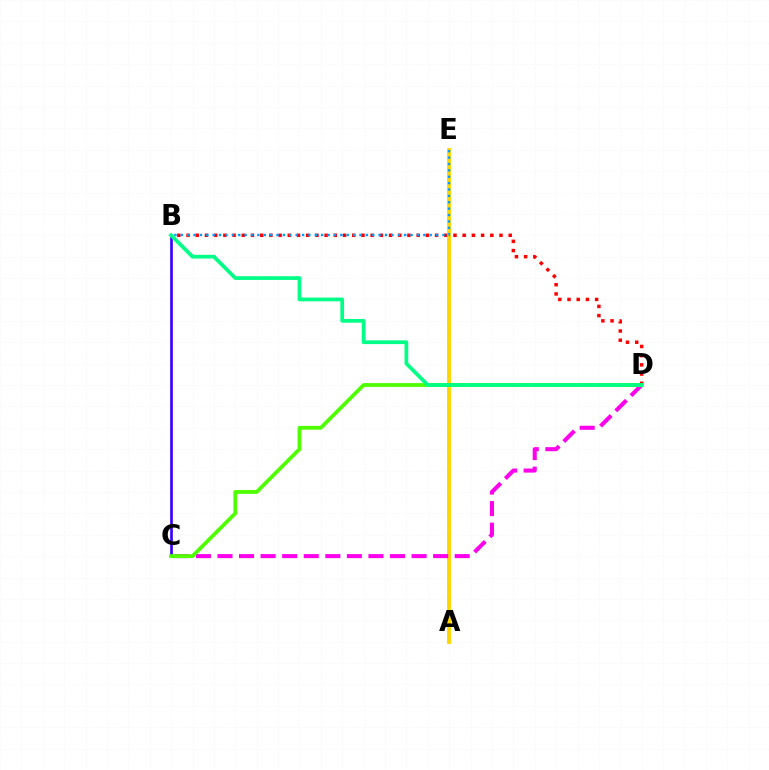{('B', 'C'): [{'color': '#3700ff', 'line_style': 'solid', 'thickness': 1.91}], ('B', 'D'): [{'color': '#ff0000', 'line_style': 'dotted', 'thickness': 2.5}, {'color': '#00ff86', 'line_style': 'solid', 'thickness': 2.69}], ('A', 'E'): [{'color': '#ffd500', 'line_style': 'solid', 'thickness': 2.79}], ('C', 'D'): [{'color': '#ff00ed', 'line_style': 'dashed', 'thickness': 2.93}, {'color': '#4fff00', 'line_style': 'solid', 'thickness': 2.73}], ('B', 'E'): [{'color': '#009eff', 'line_style': 'dotted', 'thickness': 1.73}]}